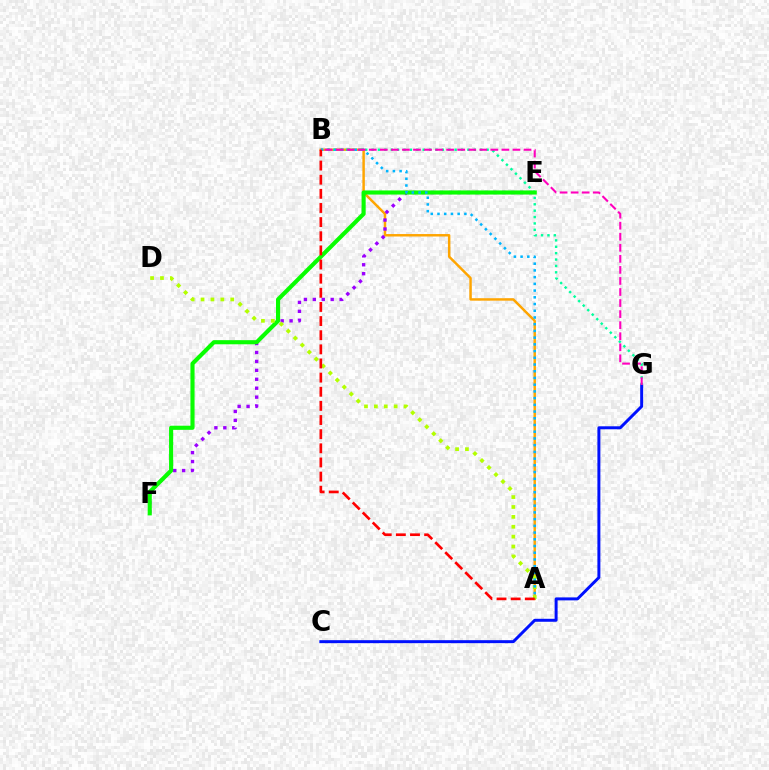{('A', 'B'): [{'color': '#ffa500', 'line_style': 'solid', 'thickness': 1.77}, {'color': '#00b5ff', 'line_style': 'dotted', 'thickness': 1.83}, {'color': '#ff0000', 'line_style': 'dashed', 'thickness': 1.92}], ('E', 'F'): [{'color': '#9b00ff', 'line_style': 'dotted', 'thickness': 2.43}, {'color': '#08ff00', 'line_style': 'solid', 'thickness': 2.96}], ('C', 'G'): [{'color': '#0010ff', 'line_style': 'solid', 'thickness': 2.14}], ('B', 'G'): [{'color': '#00ff9d', 'line_style': 'dotted', 'thickness': 1.74}, {'color': '#ff00bd', 'line_style': 'dashed', 'thickness': 1.5}], ('A', 'D'): [{'color': '#b3ff00', 'line_style': 'dotted', 'thickness': 2.69}]}